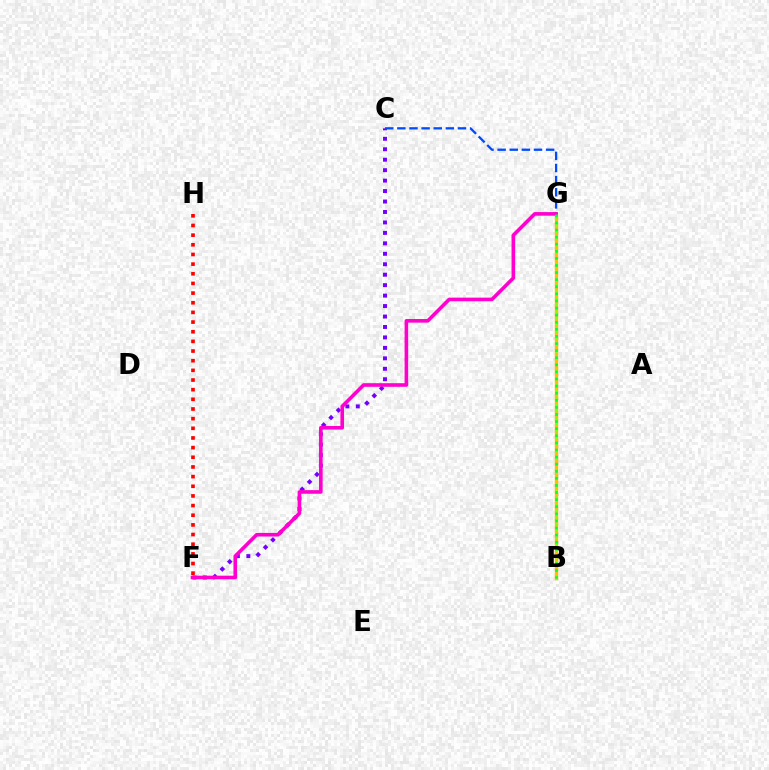{('B', 'G'): [{'color': '#00fff6', 'line_style': 'dotted', 'thickness': 2.22}, {'color': '#ffbd00', 'line_style': 'solid', 'thickness': 2.45}, {'color': '#84ff00', 'line_style': 'dotted', 'thickness': 1.8}, {'color': '#00ff39', 'line_style': 'dotted', 'thickness': 1.93}], ('C', 'F'): [{'color': '#7200ff', 'line_style': 'dotted', 'thickness': 2.84}], ('C', 'G'): [{'color': '#004bff', 'line_style': 'dashed', 'thickness': 1.65}], ('F', 'G'): [{'color': '#ff00cf', 'line_style': 'solid', 'thickness': 2.6}], ('F', 'H'): [{'color': '#ff0000', 'line_style': 'dotted', 'thickness': 2.62}]}